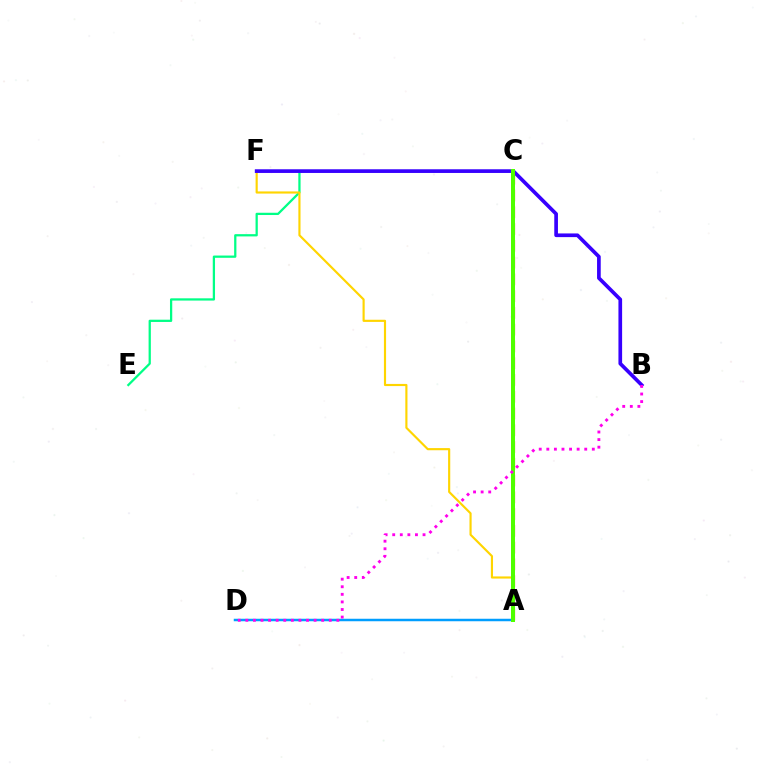{('C', 'E'): [{'color': '#00ff86', 'line_style': 'solid', 'thickness': 1.63}], ('A', 'F'): [{'color': '#ffd500', 'line_style': 'solid', 'thickness': 1.55}], ('B', 'F'): [{'color': '#3700ff', 'line_style': 'solid', 'thickness': 2.65}], ('A', 'C'): [{'color': '#ff0000', 'line_style': 'dashed', 'thickness': 2.28}, {'color': '#4fff00', 'line_style': 'solid', 'thickness': 2.88}], ('A', 'D'): [{'color': '#009eff', 'line_style': 'solid', 'thickness': 1.8}], ('B', 'D'): [{'color': '#ff00ed', 'line_style': 'dotted', 'thickness': 2.06}]}